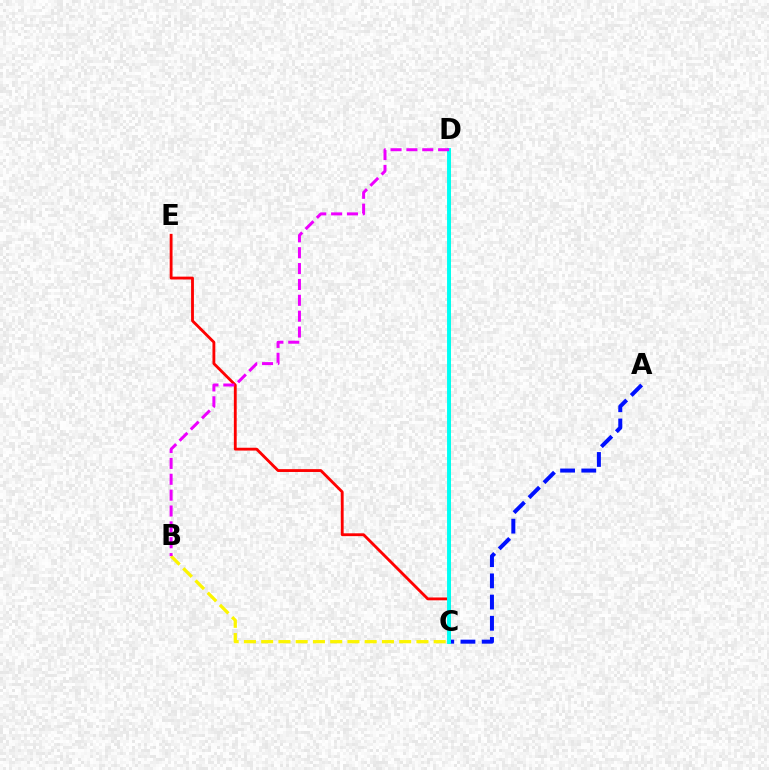{('C', 'D'): [{'color': '#08ff00', 'line_style': 'solid', 'thickness': 1.82}, {'color': '#00fff6', 'line_style': 'solid', 'thickness': 2.81}], ('A', 'C'): [{'color': '#0010ff', 'line_style': 'dashed', 'thickness': 2.88}], ('C', 'E'): [{'color': '#ff0000', 'line_style': 'solid', 'thickness': 2.04}], ('B', 'C'): [{'color': '#fcf500', 'line_style': 'dashed', 'thickness': 2.34}], ('B', 'D'): [{'color': '#ee00ff', 'line_style': 'dashed', 'thickness': 2.16}]}